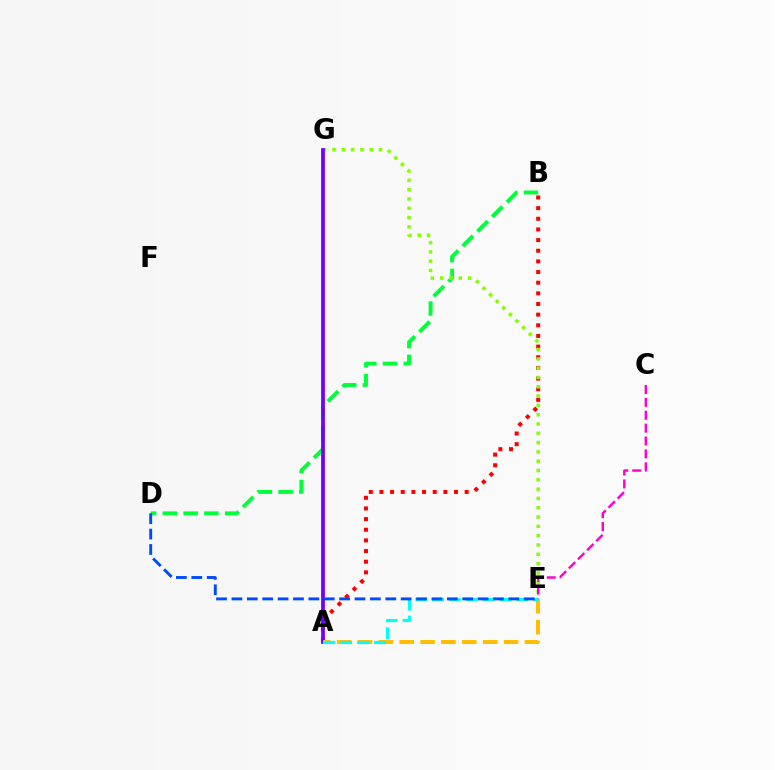{('B', 'D'): [{'color': '#00ff39', 'line_style': 'dashed', 'thickness': 2.82}], ('A', 'B'): [{'color': '#ff0000', 'line_style': 'dotted', 'thickness': 2.89}], ('E', 'G'): [{'color': '#84ff00', 'line_style': 'dotted', 'thickness': 2.53}], ('A', 'G'): [{'color': '#7200ff', 'line_style': 'solid', 'thickness': 2.7}], ('A', 'E'): [{'color': '#ffbd00', 'line_style': 'dashed', 'thickness': 2.84}, {'color': '#00fff6', 'line_style': 'dashed', 'thickness': 2.29}], ('C', 'E'): [{'color': '#ff00cf', 'line_style': 'dashed', 'thickness': 1.75}], ('D', 'E'): [{'color': '#004bff', 'line_style': 'dashed', 'thickness': 2.09}]}